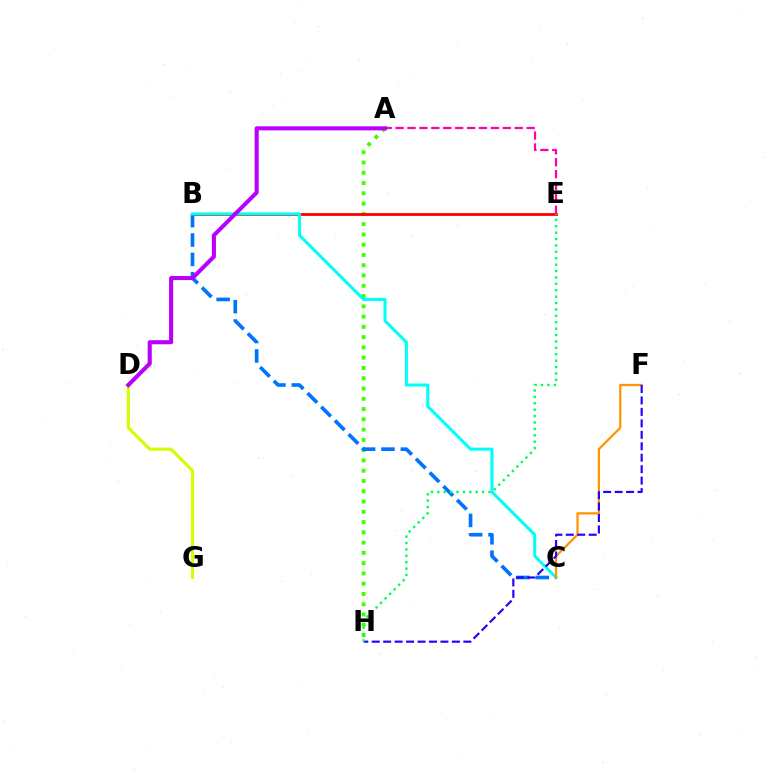{('A', 'H'): [{'color': '#3dff00', 'line_style': 'dotted', 'thickness': 2.79}], ('B', 'E'): [{'color': '#ff0000', 'line_style': 'solid', 'thickness': 2.02}], ('B', 'C'): [{'color': '#0074ff', 'line_style': 'dashed', 'thickness': 2.63}, {'color': '#00fff6', 'line_style': 'solid', 'thickness': 2.2}], ('A', 'E'): [{'color': '#ff00ac', 'line_style': 'dashed', 'thickness': 1.62}], ('C', 'F'): [{'color': '#ff9400', 'line_style': 'solid', 'thickness': 1.63}], ('F', 'H'): [{'color': '#2500ff', 'line_style': 'dashed', 'thickness': 1.56}], ('D', 'G'): [{'color': '#d1ff00', 'line_style': 'solid', 'thickness': 2.23}], ('E', 'H'): [{'color': '#00ff5c', 'line_style': 'dotted', 'thickness': 1.74}], ('A', 'D'): [{'color': '#b900ff', 'line_style': 'solid', 'thickness': 2.94}]}